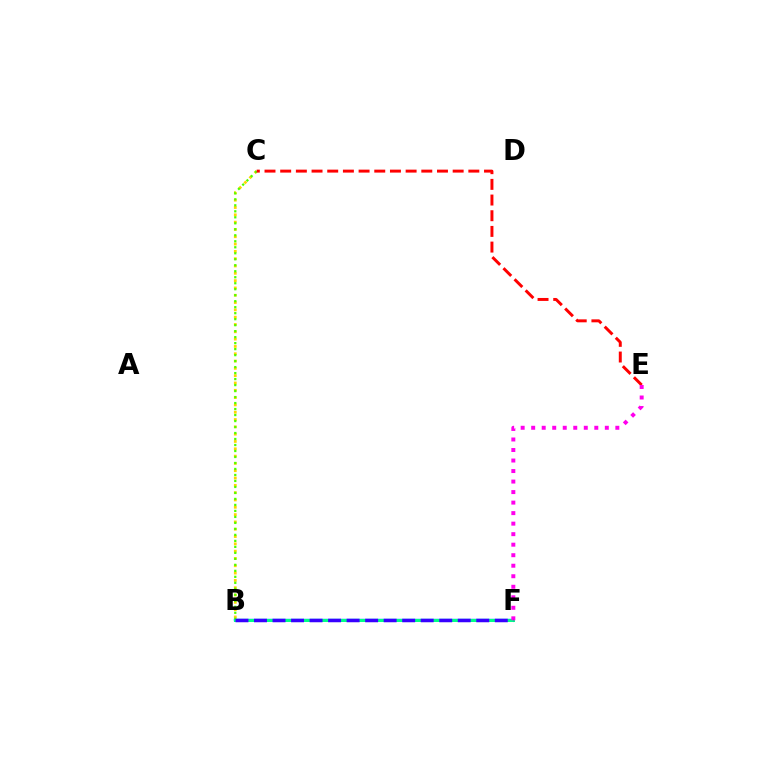{('B', 'C'): [{'color': '#ffd500', 'line_style': 'dotted', 'thickness': 1.99}, {'color': '#4fff00', 'line_style': 'dotted', 'thickness': 1.63}], ('B', 'F'): [{'color': '#009eff', 'line_style': 'solid', 'thickness': 1.76}, {'color': '#00ff86', 'line_style': 'solid', 'thickness': 2.17}, {'color': '#3700ff', 'line_style': 'dashed', 'thickness': 2.52}], ('C', 'E'): [{'color': '#ff0000', 'line_style': 'dashed', 'thickness': 2.13}], ('E', 'F'): [{'color': '#ff00ed', 'line_style': 'dotted', 'thickness': 2.86}]}